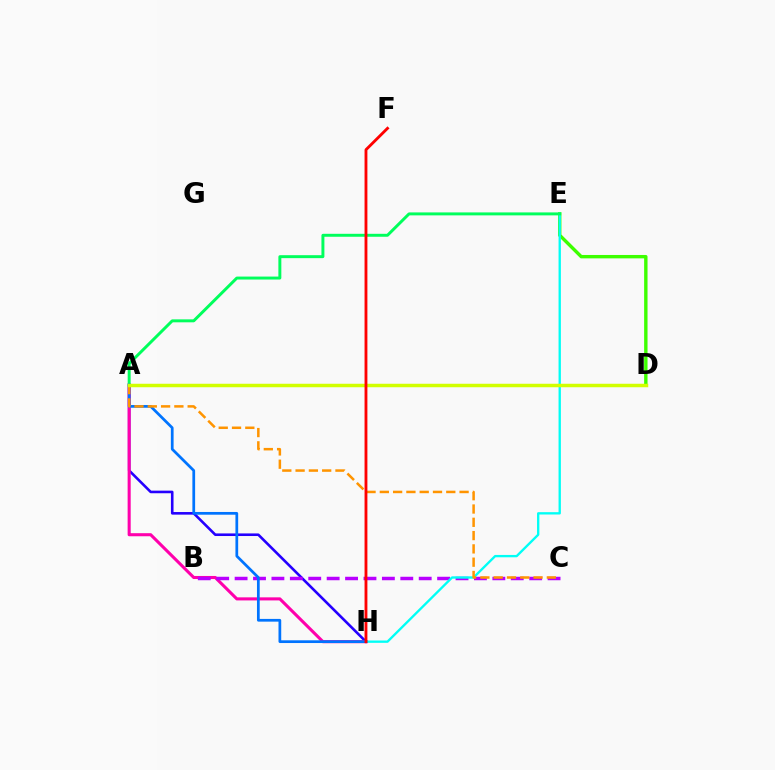{('A', 'H'): [{'color': '#2500ff', 'line_style': 'solid', 'thickness': 1.87}, {'color': '#ff00ac', 'line_style': 'solid', 'thickness': 2.21}, {'color': '#0074ff', 'line_style': 'solid', 'thickness': 1.97}], ('D', 'E'): [{'color': '#3dff00', 'line_style': 'solid', 'thickness': 2.44}], ('B', 'C'): [{'color': '#b900ff', 'line_style': 'dashed', 'thickness': 2.5}], ('E', 'H'): [{'color': '#00fff6', 'line_style': 'solid', 'thickness': 1.68}], ('A', 'E'): [{'color': '#00ff5c', 'line_style': 'solid', 'thickness': 2.13}], ('A', 'C'): [{'color': '#ff9400', 'line_style': 'dashed', 'thickness': 1.81}], ('A', 'D'): [{'color': '#d1ff00', 'line_style': 'solid', 'thickness': 2.51}], ('F', 'H'): [{'color': '#ff0000', 'line_style': 'solid', 'thickness': 2.05}]}